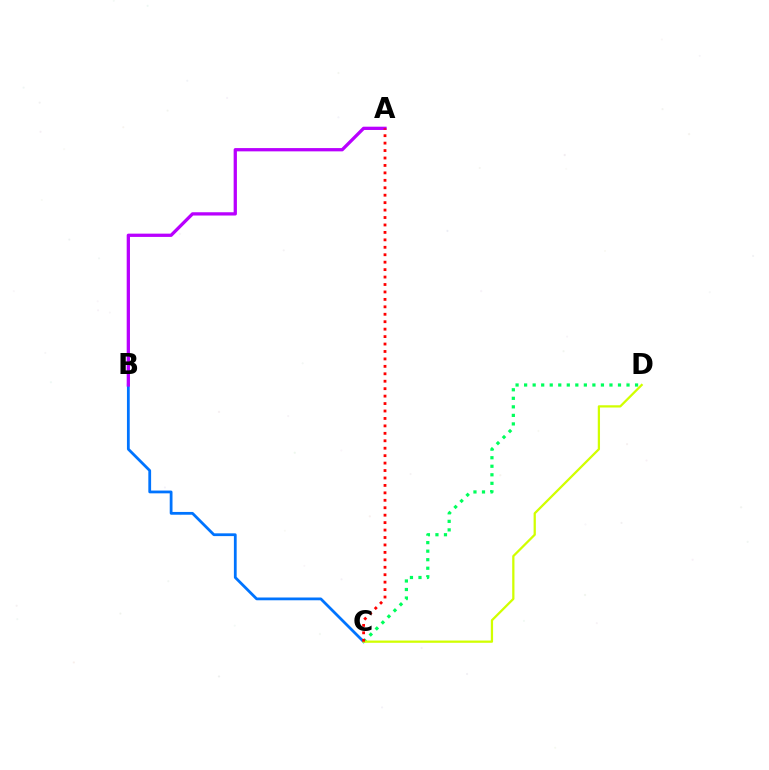{('B', 'C'): [{'color': '#0074ff', 'line_style': 'solid', 'thickness': 2.0}], ('A', 'B'): [{'color': '#b900ff', 'line_style': 'solid', 'thickness': 2.36}], ('C', 'D'): [{'color': '#00ff5c', 'line_style': 'dotted', 'thickness': 2.32}, {'color': '#d1ff00', 'line_style': 'solid', 'thickness': 1.63}], ('A', 'C'): [{'color': '#ff0000', 'line_style': 'dotted', 'thickness': 2.02}]}